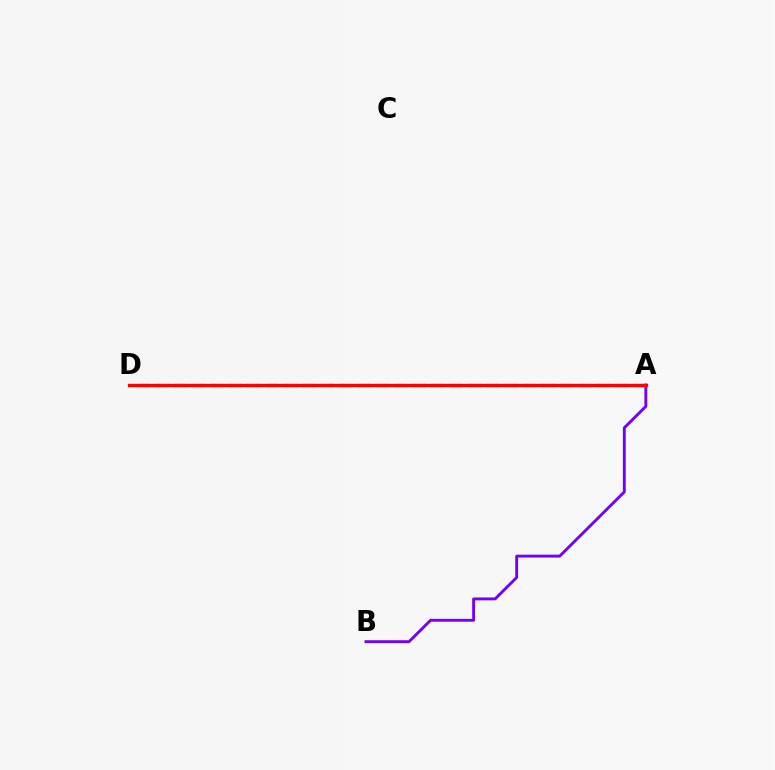{('A', 'D'): [{'color': '#84ff00', 'line_style': 'dashed', 'thickness': 1.58}, {'color': '#00fff6', 'line_style': 'dashed', 'thickness': 2.5}, {'color': '#ff0000', 'line_style': 'solid', 'thickness': 2.36}], ('A', 'B'): [{'color': '#7200ff', 'line_style': 'solid', 'thickness': 2.08}]}